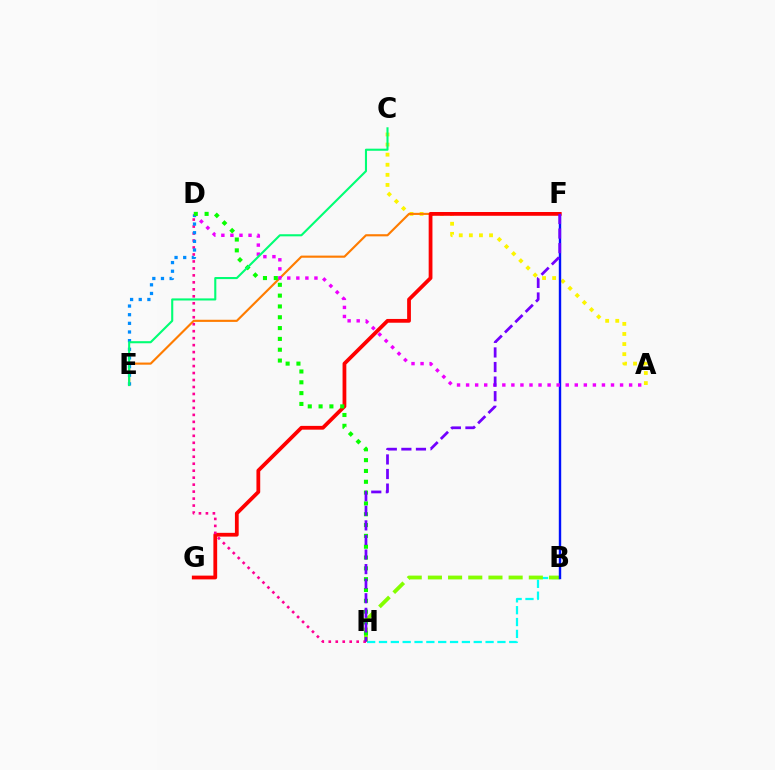{('B', 'H'): [{'color': '#00fff6', 'line_style': 'dashed', 'thickness': 1.61}, {'color': '#84ff00', 'line_style': 'dashed', 'thickness': 2.74}], ('A', 'C'): [{'color': '#fcf500', 'line_style': 'dotted', 'thickness': 2.74}], ('B', 'F'): [{'color': '#0010ff', 'line_style': 'solid', 'thickness': 1.73}], ('E', 'F'): [{'color': '#ff7c00', 'line_style': 'solid', 'thickness': 1.54}], ('A', 'D'): [{'color': '#ee00ff', 'line_style': 'dotted', 'thickness': 2.46}], ('F', 'G'): [{'color': '#ff0000', 'line_style': 'solid', 'thickness': 2.72}], ('D', 'H'): [{'color': '#ff0094', 'line_style': 'dotted', 'thickness': 1.9}, {'color': '#08ff00', 'line_style': 'dotted', 'thickness': 2.94}], ('D', 'E'): [{'color': '#008cff', 'line_style': 'dotted', 'thickness': 2.35}], ('F', 'H'): [{'color': '#7200ff', 'line_style': 'dashed', 'thickness': 1.98}], ('C', 'E'): [{'color': '#00ff74', 'line_style': 'solid', 'thickness': 1.51}]}